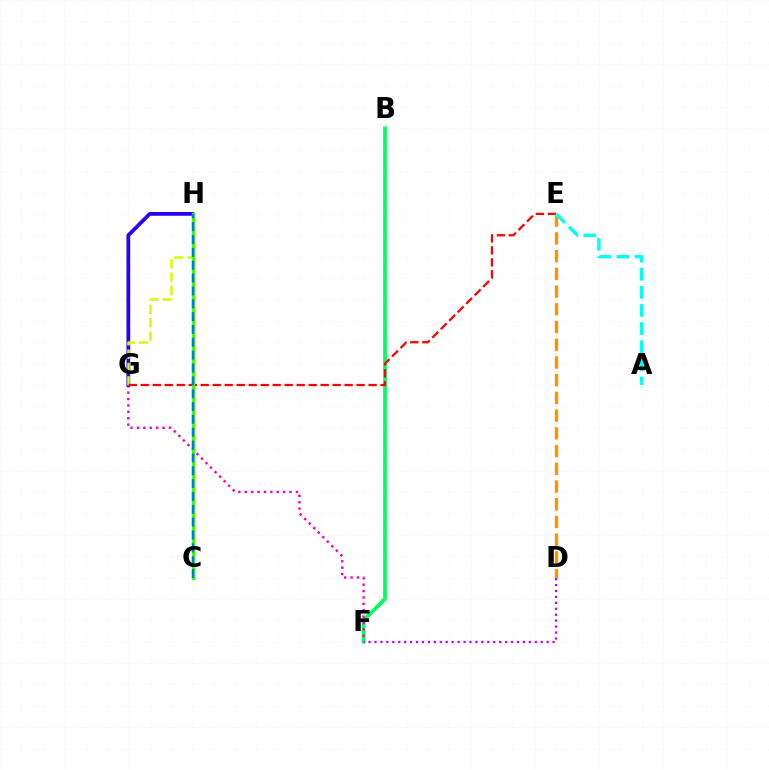{('D', 'E'): [{'color': '#ff9400', 'line_style': 'dashed', 'thickness': 2.41}], ('B', 'F'): [{'color': '#00ff5c', 'line_style': 'solid', 'thickness': 2.72}], ('F', 'G'): [{'color': '#ff00ac', 'line_style': 'dotted', 'thickness': 1.74}], ('D', 'F'): [{'color': '#b900ff', 'line_style': 'dotted', 'thickness': 1.61}], ('G', 'H'): [{'color': '#2500ff', 'line_style': 'solid', 'thickness': 2.69}, {'color': '#d1ff00', 'line_style': 'dashed', 'thickness': 1.81}], ('E', 'G'): [{'color': '#ff0000', 'line_style': 'dashed', 'thickness': 1.63}], ('C', 'H'): [{'color': '#3dff00', 'line_style': 'solid', 'thickness': 2.38}, {'color': '#0074ff', 'line_style': 'dashed', 'thickness': 1.75}], ('A', 'E'): [{'color': '#00fff6', 'line_style': 'dashed', 'thickness': 2.46}]}